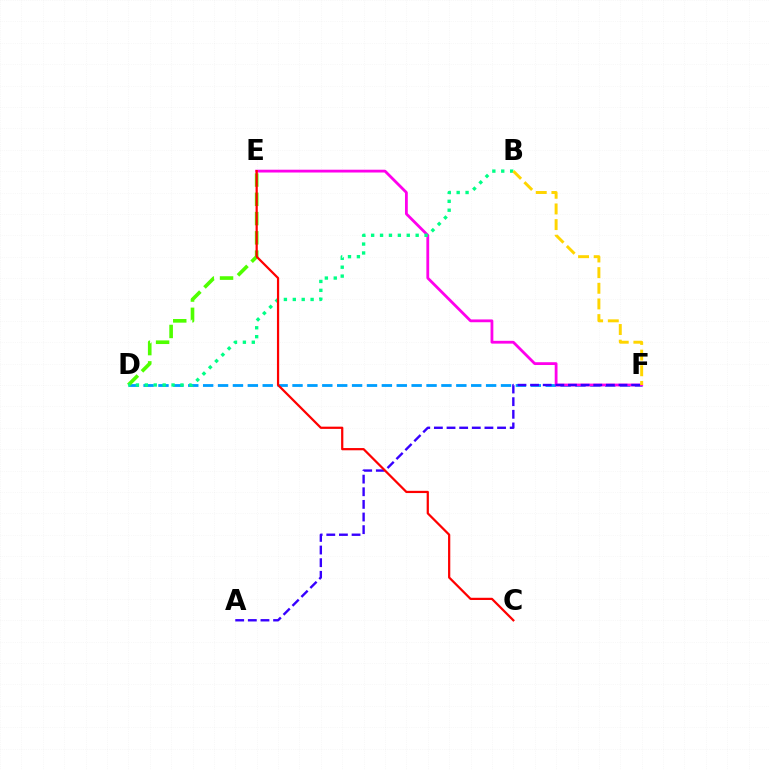{('D', 'F'): [{'color': '#009eff', 'line_style': 'dashed', 'thickness': 2.02}], ('E', 'F'): [{'color': '#ff00ed', 'line_style': 'solid', 'thickness': 2.02}], ('D', 'E'): [{'color': '#4fff00', 'line_style': 'dashed', 'thickness': 2.62}], ('B', 'D'): [{'color': '#00ff86', 'line_style': 'dotted', 'thickness': 2.42}], ('A', 'F'): [{'color': '#3700ff', 'line_style': 'dashed', 'thickness': 1.72}], ('C', 'E'): [{'color': '#ff0000', 'line_style': 'solid', 'thickness': 1.61}], ('B', 'F'): [{'color': '#ffd500', 'line_style': 'dashed', 'thickness': 2.13}]}